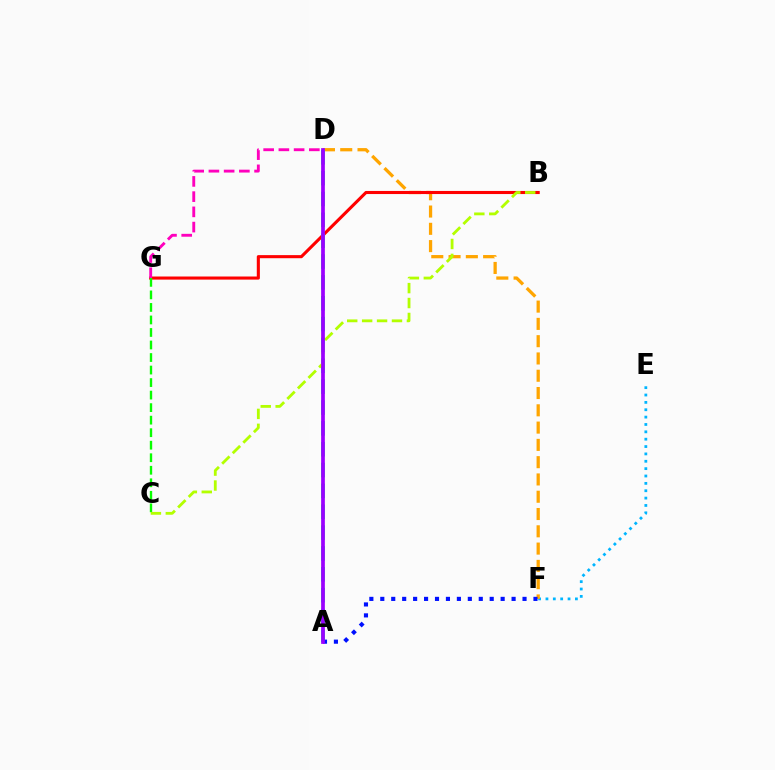{('E', 'F'): [{'color': '#00b5ff', 'line_style': 'dotted', 'thickness': 2.0}], ('D', 'F'): [{'color': '#ffa500', 'line_style': 'dashed', 'thickness': 2.35}], ('B', 'G'): [{'color': '#ff0000', 'line_style': 'solid', 'thickness': 2.23}], ('A', 'D'): [{'color': '#00ff9d', 'line_style': 'dashed', 'thickness': 2.83}, {'color': '#9b00ff', 'line_style': 'solid', 'thickness': 2.68}], ('D', 'G'): [{'color': '#ff00bd', 'line_style': 'dashed', 'thickness': 2.07}], ('A', 'F'): [{'color': '#0010ff', 'line_style': 'dotted', 'thickness': 2.97}], ('C', 'G'): [{'color': '#08ff00', 'line_style': 'dashed', 'thickness': 1.7}], ('B', 'C'): [{'color': '#b3ff00', 'line_style': 'dashed', 'thickness': 2.03}]}